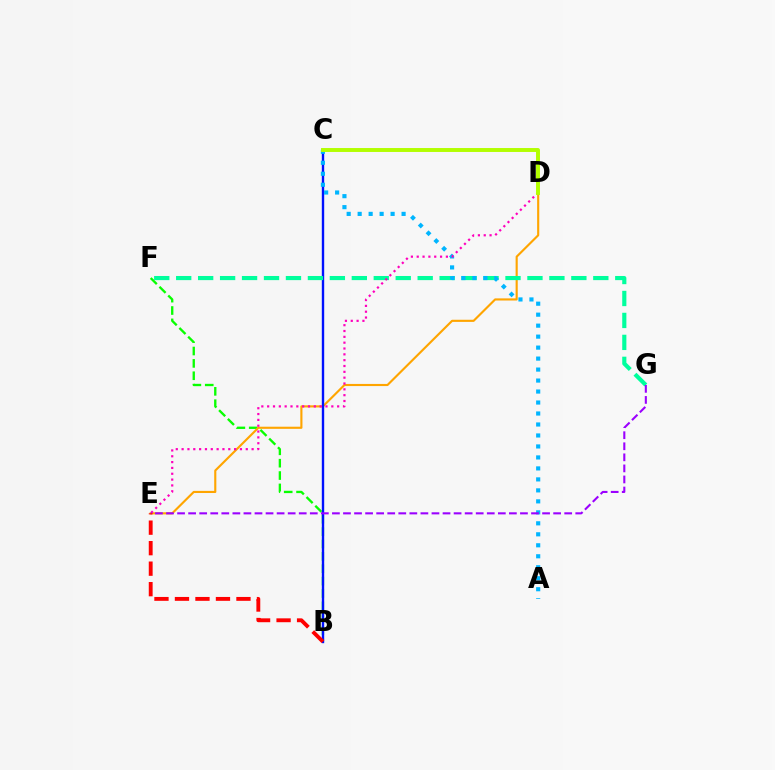{('B', 'F'): [{'color': '#08ff00', 'line_style': 'dashed', 'thickness': 1.68}], ('D', 'E'): [{'color': '#ffa500', 'line_style': 'solid', 'thickness': 1.53}, {'color': '#ff00bd', 'line_style': 'dotted', 'thickness': 1.58}], ('B', 'C'): [{'color': '#0010ff', 'line_style': 'solid', 'thickness': 1.71}], ('F', 'G'): [{'color': '#00ff9d', 'line_style': 'dashed', 'thickness': 2.98}], ('A', 'C'): [{'color': '#00b5ff', 'line_style': 'dotted', 'thickness': 2.98}], ('E', 'G'): [{'color': '#9b00ff', 'line_style': 'dashed', 'thickness': 1.5}], ('B', 'E'): [{'color': '#ff0000', 'line_style': 'dashed', 'thickness': 2.78}], ('C', 'D'): [{'color': '#b3ff00', 'line_style': 'solid', 'thickness': 2.83}]}